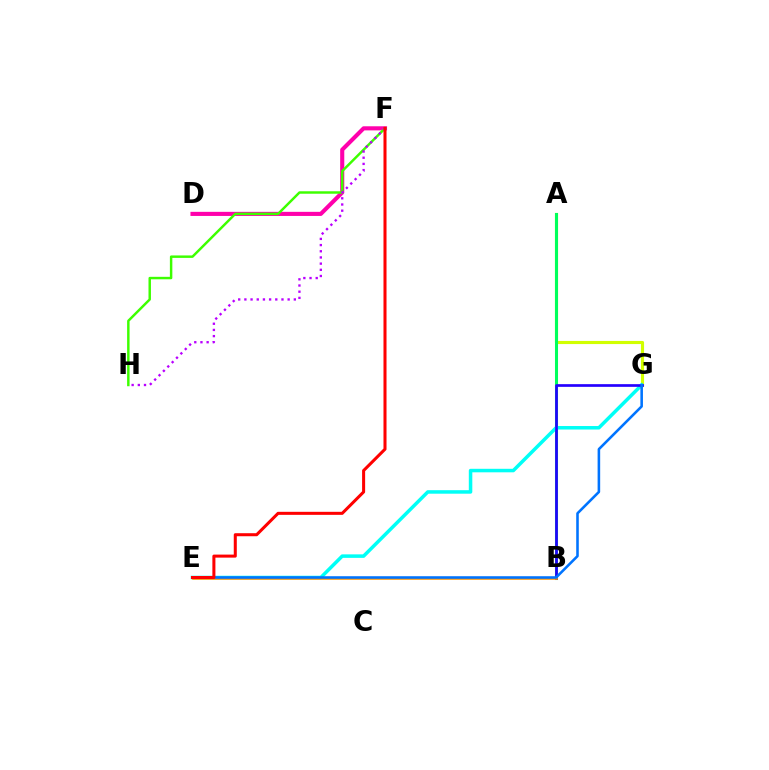{('D', 'F'): [{'color': '#ff00ac', 'line_style': 'solid', 'thickness': 2.95}], ('A', 'G'): [{'color': '#d1ff00', 'line_style': 'solid', 'thickness': 2.26}], ('A', 'B'): [{'color': '#00ff5c', 'line_style': 'solid', 'thickness': 2.19}], ('E', 'G'): [{'color': '#00fff6', 'line_style': 'solid', 'thickness': 2.53}, {'color': '#0074ff', 'line_style': 'solid', 'thickness': 1.85}], ('F', 'H'): [{'color': '#3dff00', 'line_style': 'solid', 'thickness': 1.77}, {'color': '#b900ff', 'line_style': 'dotted', 'thickness': 1.68}], ('B', 'G'): [{'color': '#2500ff', 'line_style': 'solid', 'thickness': 1.94}], ('B', 'E'): [{'color': '#ff9400', 'line_style': 'solid', 'thickness': 1.86}], ('E', 'F'): [{'color': '#ff0000', 'line_style': 'solid', 'thickness': 2.19}]}